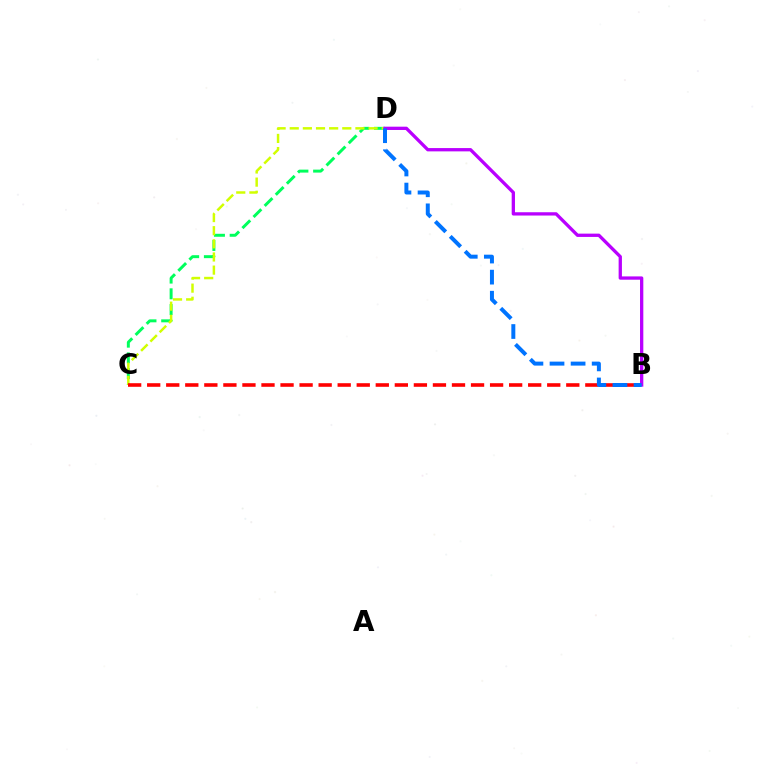{('C', 'D'): [{'color': '#00ff5c', 'line_style': 'dashed', 'thickness': 2.14}, {'color': '#d1ff00', 'line_style': 'dashed', 'thickness': 1.78}], ('B', 'C'): [{'color': '#ff0000', 'line_style': 'dashed', 'thickness': 2.59}], ('B', 'D'): [{'color': '#b900ff', 'line_style': 'solid', 'thickness': 2.37}, {'color': '#0074ff', 'line_style': 'dashed', 'thickness': 2.86}]}